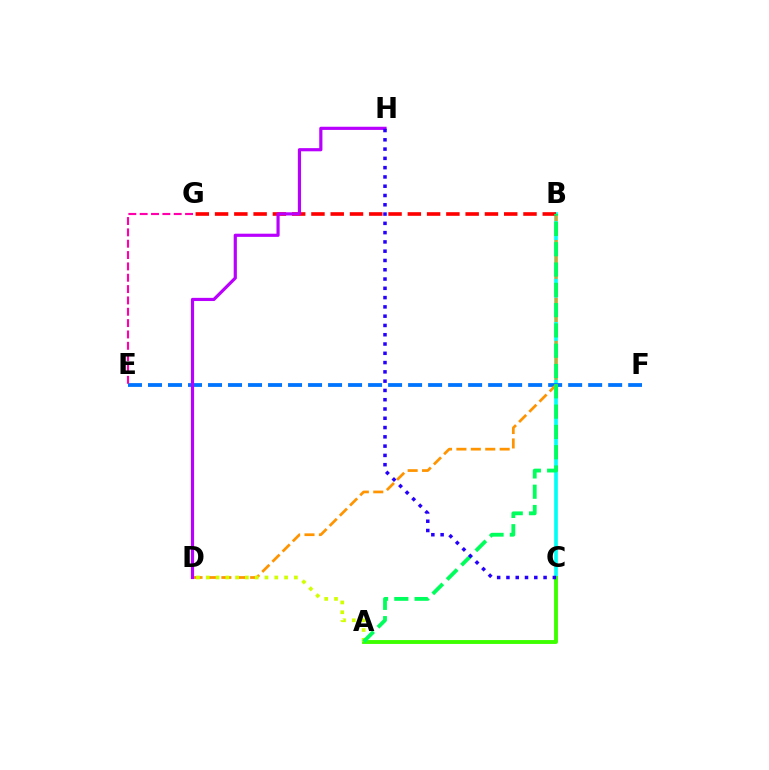{('B', 'C'): [{'color': '#00fff6', 'line_style': 'solid', 'thickness': 2.63}], ('A', 'C'): [{'color': '#3dff00', 'line_style': 'solid', 'thickness': 2.78}], ('E', 'F'): [{'color': '#0074ff', 'line_style': 'dashed', 'thickness': 2.72}], ('B', 'D'): [{'color': '#ff9400', 'line_style': 'dashed', 'thickness': 1.96}], ('B', 'G'): [{'color': '#ff0000', 'line_style': 'dashed', 'thickness': 2.62}], ('E', 'G'): [{'color': '#ff00ac', 'line_style': 'dashed', 'thickness': 1.54}], ('A', 'D'): [{'color': '#d1ff00', 'line_style': 'dotted', 'thickness': 2.66}], ('A', 'B'): [{'color': '#00ff5c', 'line_style': 'dashed', 'thickness': 2.76}], ('D', 'H'): [{'color': '#b900ff', 'line_style': 'solid', 'thickness': 2.28}], ('C', 'H'): [{'color': '#2500ff', 'line_style': 'dotted', 'thickness': 2.52}]}